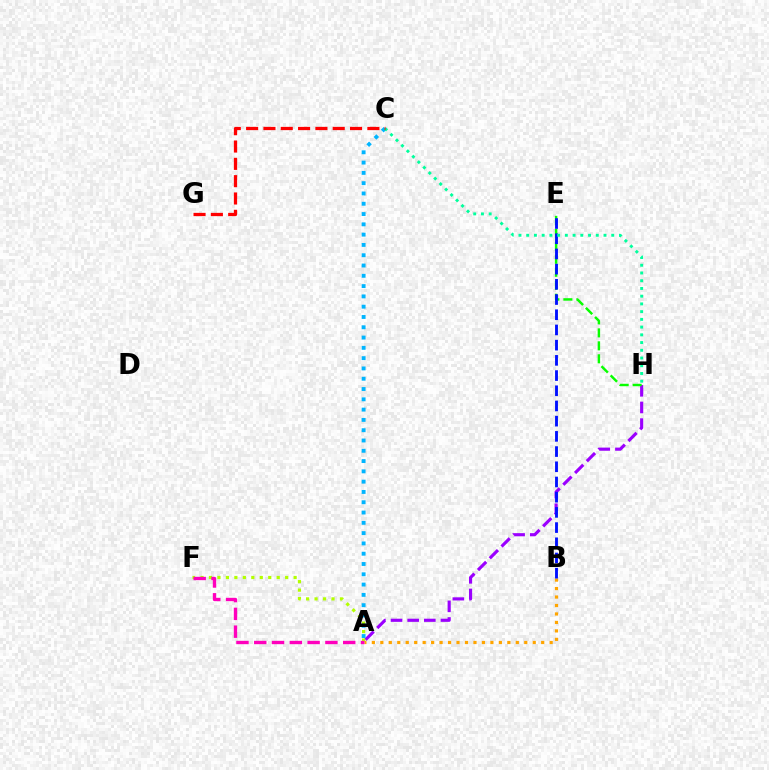{('A', 'H'): [{'color': '#9b00ff', 'line_style': 'dashed', 'thickness': 2.26}], ('A', 'B'): [{'color': '#ffa500', 'line_style': 'dotted', 'thickness': 2.3}], ('A', 'F'): [{'color': '#b3ff00', 'line_style': 'dotted', 'thickness': 2.3}, {'color': '#ff00bd', 'line_style': 'dashed', 'thickness': 2.42}], ('A', 'C'): [{'color': '#00b5ff', 'line_style': 'dotted', 'thickness': 2.8}], ('E', 'H'): [{'color': '#08ff00', 'line_style': 'dashed', 'thickness': 1.76}], ('B', 'E'): [{'color': '#0010ff', 'line_style': 'dashed', 'thickness': 2.07}], ('C', 'H'): [{'color': '#00ff9d', 'line_style': 'dotted', 'thickness': 2.1}], ('C', 'G'): [{'color': '#ff0000', 'line_style': 'dashed', 'thickness': 2.35}]}